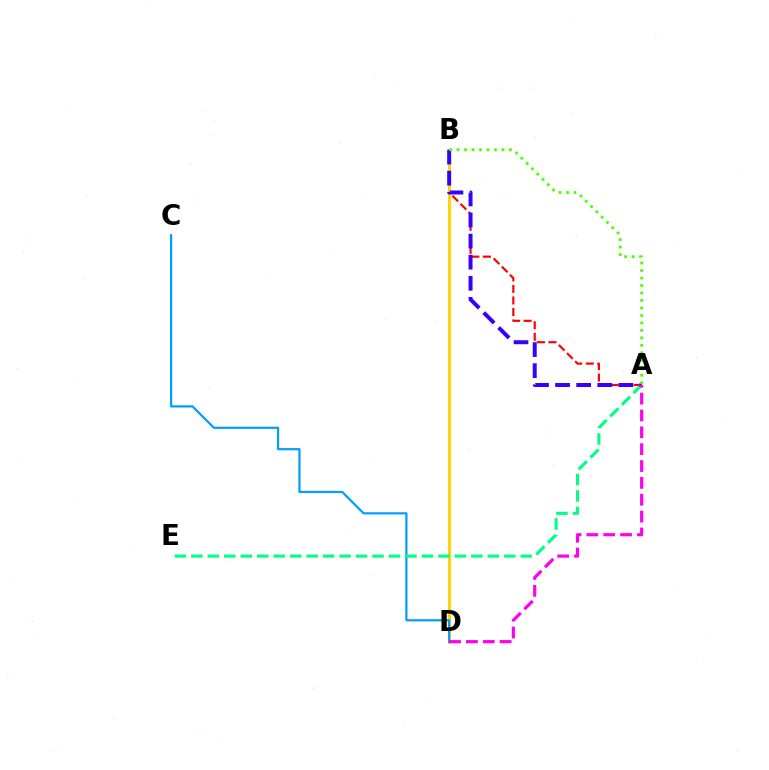{('A', 'B'): [{'color': '#ff0000', 'line_style': 'dashed', 'thickness': 1.57}, {'color': '#3700ff', 'line_style': 'dashed', 'thickness': 2.86}, {'color': '#4fff00', 'line_style': 'dotted', 'thickness': 2.03}], ('B', 'D'): [{'color': '#ffd500', 'line_style': 'solid', 'thickness': 2.16}], ('C', 'D'): [{'color': '#009eff', 'line_style': 'solid', 'thickness': 1.59}], ('A', 'E'): [{'color': '#00ff86', 'line_style': 'dashed', 'thickness': 2.24}], ('A', 'D'): [{'color': '#ff00ed', 'line_style': 'dashed', 'thickness': 2.29}]}